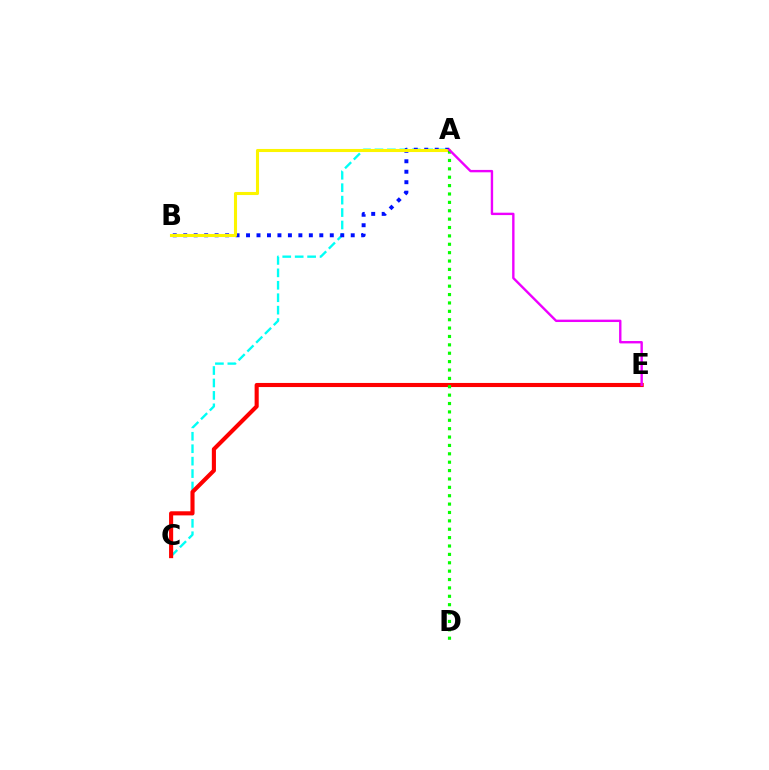{('A', 'C'): [{'color': '#00fff6', 'line_style': 'dashed', 'thickness': 1.69}], ('C', 'E'): [{'color': '#ff0000', 'line_style': 'solid', 'thickness': 2.95}], ('A', 'B'): [{'color': '#0010ff', 'line_style': 'dotted', 'thickness': 2.84}, {'color': '#fcf500', 'line_style': 'solid', 'thickness': 2.21}], ('A', 'D'): [{'color': '#08ff00', 'line_style': 'dotted', 'thickness': 2.28}], ('A', 'E'): [{'color': '#ee00ff', 'line_style': 'solid', 'thickness': 1.72}]}